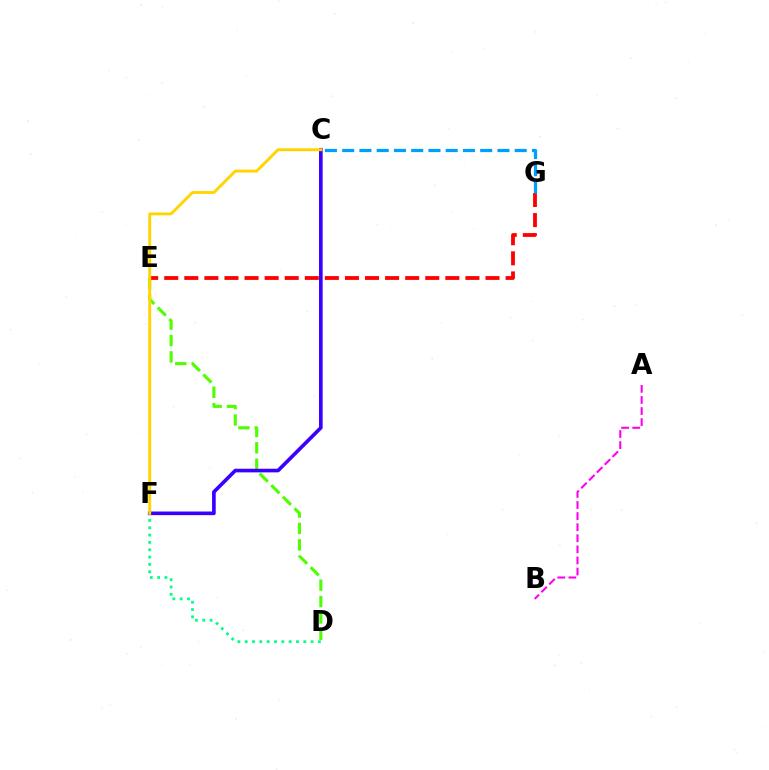{('D', 'E'): [{'color': '#4fff00', 'line_style': 'dashed', 'thickness': 2.23}], ('D', 'F'): [{'color': '#00ff86', 'line_style': 'dotted', 'thickness': 1.99}], ('E', 'G'): [{'color': '#ff0000', 'line_style': 'dashed', 'thickness': 2.73}], ('C', 'F'): [{'color': '#3700ff', 'line_style': 'solid', 'thickness': 2.62}, {'color': '#ffd500', 'line_style': 'solid', 'thickness': 2.09}], ('C', 'G'): [{'color': '#009eff', 'line_style': 'dashed', 'thickness': 2.34}], ('A', 'B'): [{'color': '#ff00ed', 'line_style': 'dashed', 'thickness': 1.51}]}